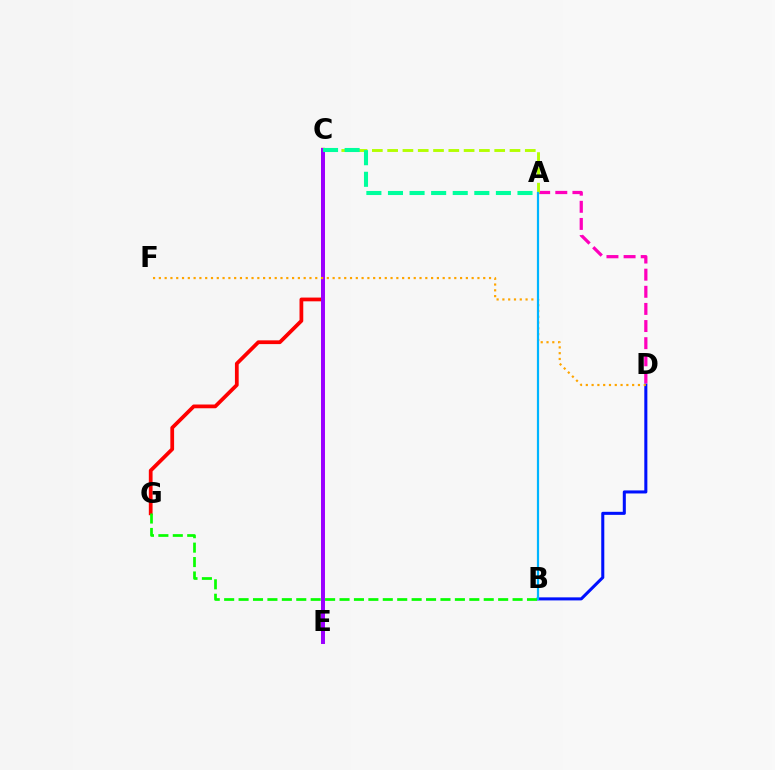{('B', 'D'): [{'color': '#0010ff', 'line_style': 'solid', 'thickness': 2.2}], ('A', 'D'): [{'color': '#ff00bd', 'line_style': 'dashed', 'thickness': 2.33}], ('A', 'C'): [{'color': '#b3ff00', 'line_style': 'dashed', 'thickness': 2.08}, {'color': '#00ff9d', 'line_style': 'dashed', 'thickness': 2.93}], ('C', 'G'): [{'color': '#ff0000', 'line_style': 'solid', 'thickness': 2.7}], ('C', 'E'): [{'color': '#9b00ff', 'line_style': 'solid', 'thickness': 2.86}], ('D', 'F'): [{'color': '#ffa500', 'line_style': 'dotted', 'thickness': 1.57}], ('B', 'G'): [{'color': '#08ff00', 'line_style': 'dashed', 'thickness': 1.96}], ('A', 'B'): [{'color': '#00b5ff', 'line_style': 'solid', 'thickness': 1.59}]}